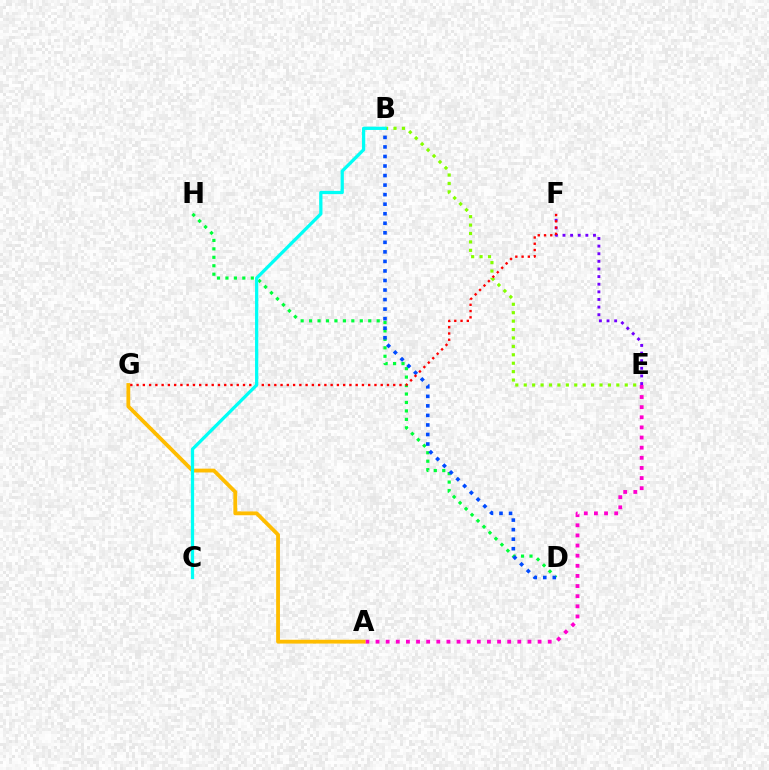{('B', 'E'): [{'color': '#84ff00', 'line_style': 'dotted', 'thickness': 2.29}], ('E', 'F'): [{'color': '#7200ff', 'line_style': 'dotted', 'thickness': 2.07}], ('A', 'E'): [{'color': '#ff00cf', 'line_style': 'dotted', 'thickness': 2.75}], ('D', 'H'): [{'color': '#00ff39', 'line_style': 'dotted', 'thickness': 2.3}], ('B', 'D'): [{'color': '#004bff', 'line_style': 'dotted', 'thickness': 2.59}], ('A', 'G'): [{'color': '#ffbd00', 'line_style': 'solid', 'thickness': 2.75}], ('F', 'G'): [{'color': '#ff0000', 'line_style': 'dotted', 'thickness': 1.7}], ('B', 'C'): [{'color': '#00fff6', 'line_style': 'solid', 'thickness': 2.34}]}